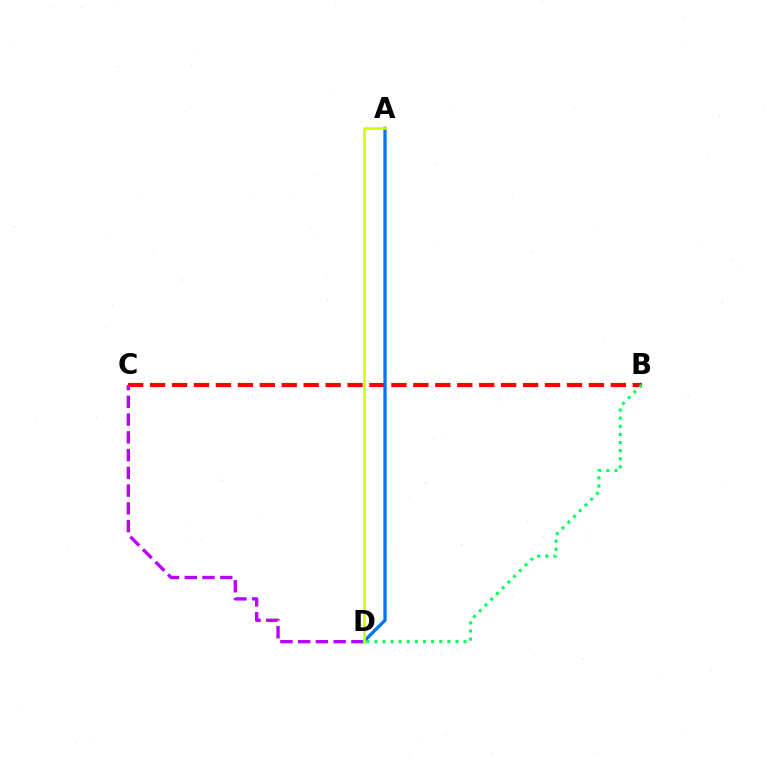{('B', 'C'): [{'color': '#ff0000', 'line_style': 'dashed', 'thickness': 2.98}], ('C', 'D'): [{'color': '#b900ff', 'line_style': 'dashed', 'thickness': 2.41}], ('A', 'D'): [{'color': '#0074ff', 'line_style': 'solid', 'thickness': 2.36}, {'color': '#d1ff00', 'line_style': 'solid', 'thickness': 1.88}], ('B', 'D'): [{'color': '#00ff5c', 'line_style': 'dotted', 'thickness': 2.2}]}